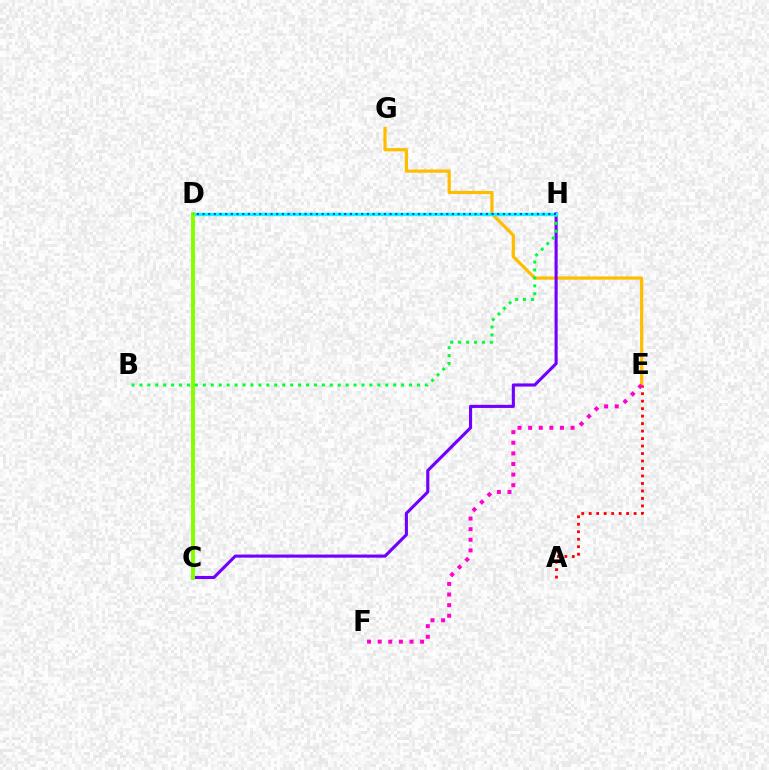{('E', 'G'): [{'color': '#ffbd00', 'line_style': 'solid', 'thickness': 2.31}], ('C', 'H'): [{'color': '#7200ff', 'line_style': 'solid', 'thickness': 2.24}], ('B', 'H'): [{'color': '#00ff39', 'line_style': 'dotted', 'thickness': 2.15}], ('D', 'H'): [{'color': '#00fff6', 'line_style': 'solid', 'thickness': 2.38}, {'color': '#004bff', 'line_style': 'dotted', 'thickness': 1.54}], ('A', 'E'): [{'color': '#ff0000', 'line_style': 'dotted', 'thickness': 2.03}], ('C', 'D'): [{'color': '#84ff00', 'line_style': 'solid', 'thickness': 2.82}], ('E', 'F'): [{'color': '#ff00cf', 'line_style': 'dotted', 'thickness': 2.88}]}